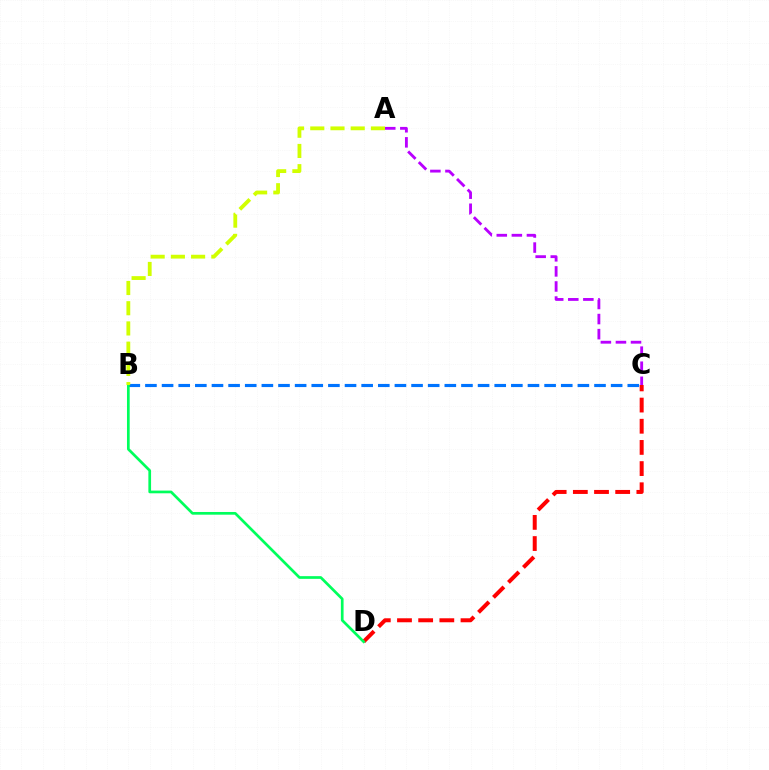{('C', 'D'): [{'color': '#ff0000', 'line_style': 'dashed', 'thickness': 2.88}], ('A', 'C'): [{'color': '#b900ff', 'line_style': 'dashed', 'thickness': 2.05}], ('B', 'C'): [{'color': '#0074ff', 'line_style': 'dashed', 'thickness': 2.26}], ('B', 'D'): [{'color': '#00ff5c', 'line_style': 'solid', 'thickness': 1.95}], ('A', 'B'): [{'color': '#d1ff00', 'line_style': 'dashed', 'thickness': 2.75}]}